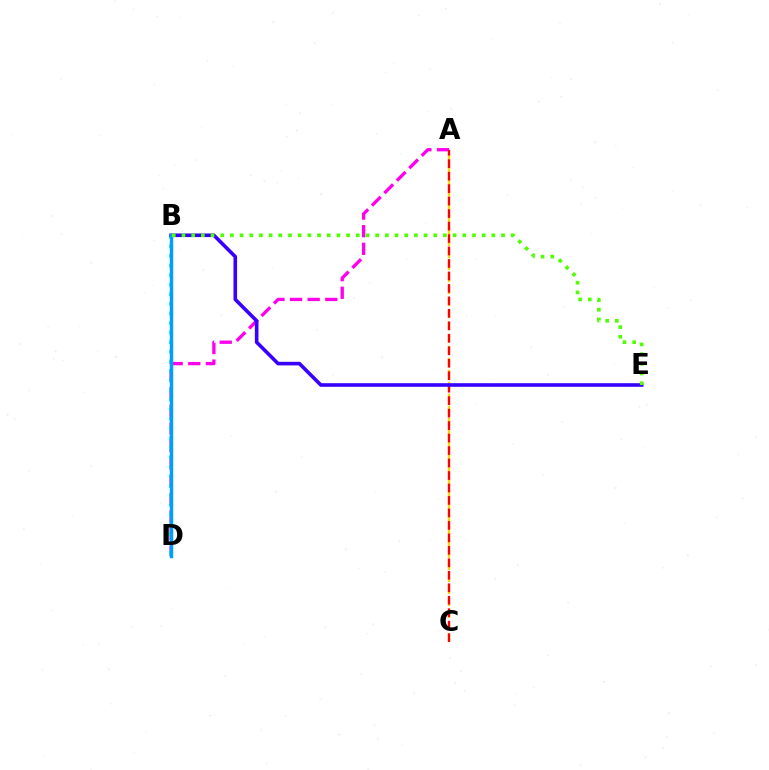{('A', 'D'): [{'color': '#ff00ed', 'line_style': 'dashed', 'thickness': 2.39}], ('A', 'C'): [{'color': '#ffd500', 'line_style': 'dashed', 'thickness': 1.63}, {'color': '#ff0000', 'line_style': 'dashed', 'thickness': 1.69}], ('B', 'D'): [{'color': '#00ff86', 'line_style': 'dotted', 'thickness': 2.6}, {'color': '#009eff', 'line_style': 'solid', 'thickness': 2.48}], ('B', 'E'): [{'color': '#3700ff', 'line_style': 'solid', 'thickness': 2.59}, {'color': '#4fff00', 'line_style': 'dotted', 'thickness': 2.63}]}